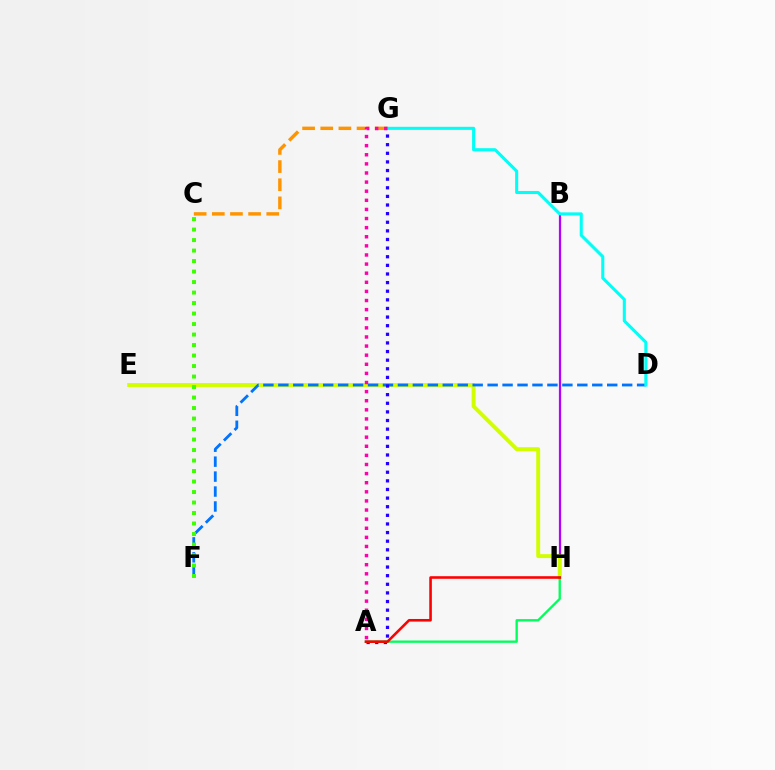{('C', 'G'): [{'color': '#ff9400', 'line_style': 'dashed', 'thickness': 2.46}], ('B', 'H'): [{'color': '#b900ff', 'line_style': 'solid', 'thickness': 1.59}], ('E', 'H'): [{'color': '#d1ff00', 'line_style': 'solid', 'thickness': 2.82}], ('D', 'F'): [{'color': '#0074ff', 'line_style': 'dashed', 'thickness': 2.03}], ('A', 'G'): [{'color': '#2500ff', 'line_style': 'dotted', 'thickness': 2.34}, {'color': '#ff00ac', 'line_style': 'dotted', 'thickness': 2.48}], ('D', 'G'): [{'color': '#00fff6', 'line_style': 'solid', 'thickness': 2.2}], ('C', 'F'): [{'color': '#3dff00', 'line_style': 'dotted', 'thickness': 2.85}], ('A', 'H'): [{'color': '#00ff5c', 'line_style': 'solid', 'thickness': 1.69}, {'color': '#ff0000', 'line_style': 'solid', 'thickness': 1.87}]}